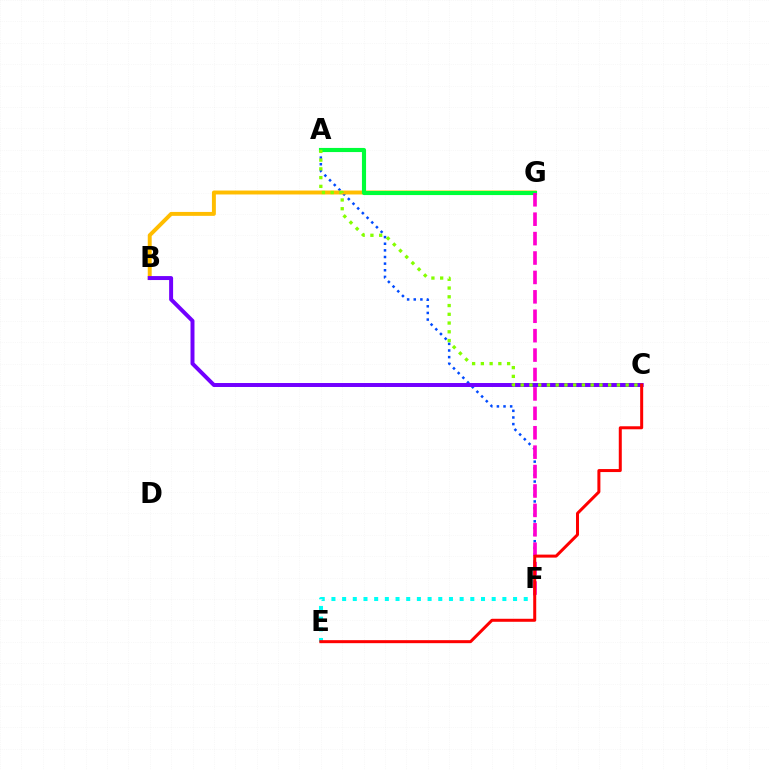{('A', 'F'): [{'color': '#004bff', 'line_style': 'dotted', 'thickness': 1.8}], ('B', 'G'): [{'color': '#ffbd00', 'line_style': 'solid', 'thickness': 2.83}], ('E', 'F'): [{'color': '#00fff6', 'line_style': 'dotted', 'thickness': 2.9}], ('A', 'G'): [{'color': '#00ff39', 'line_style': 'solid', 'thickness': 2.97}], ('F', 'G'): [{'color': '#ff00cf', 'line_style': 'dashed', 'thickness': 2.64}], ('B', 'C'): [{'color': '#7200ff', 'line_style': 'solid', 'thickness': 2.86}], ('C', 'E'): [{'color': '#ff0000', 'line_style': 'solid', 'thickness': 2.16}], ('A', 'C'): [{'color': '#84ff00', 'line_style': 'dotted', 'thickness': 2.38}]}